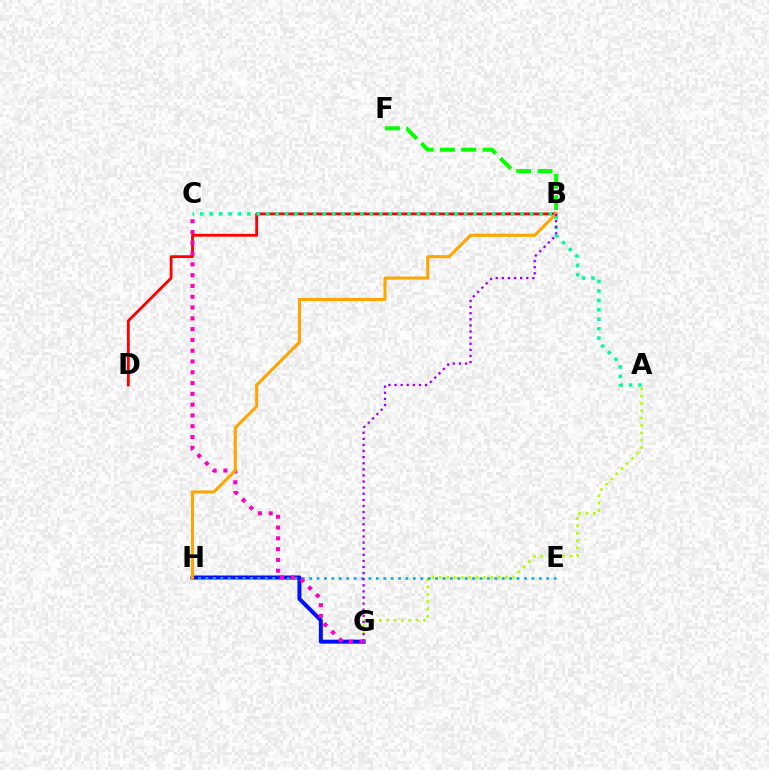{('G', 'H'): [{'color': '#0010ff', 'line_style': 'solid', 'thickness': 2.88}], ('A', 'G'): [{'color': '#b3ff00', 'line_style': 'dotted', 'thickness': 2.0}], ('E', 'H'): [{'color': '#00b5ff', 'line_style': 'dotted', 'thickness': 2.01}], ('B', 'D'): [{'color': '#ff0000', 'line_style': 'solid', 'thickness': 2.03}], ('A', 'C'): [{'color': '#00ff9d', 'line_style': 'dotted', 'thickness': 2.56}], ('B', 'F'): [{'color': '#08ff00', 'line_style': 'dashed', 'thickness': 2.89}], ('C', 'G'): [{'color': '#ff00bd', 'line_style': 'dotted', 'thickness': 2.93}], ('B', 'H'): [{'color': '#ffa500', 'line_style': 'solid', 'thickness': 2.21}], ('B', 'G'): [{'color': '#9b00ff', 'line_style': 'dotted', 'thickness': 1.66}]}